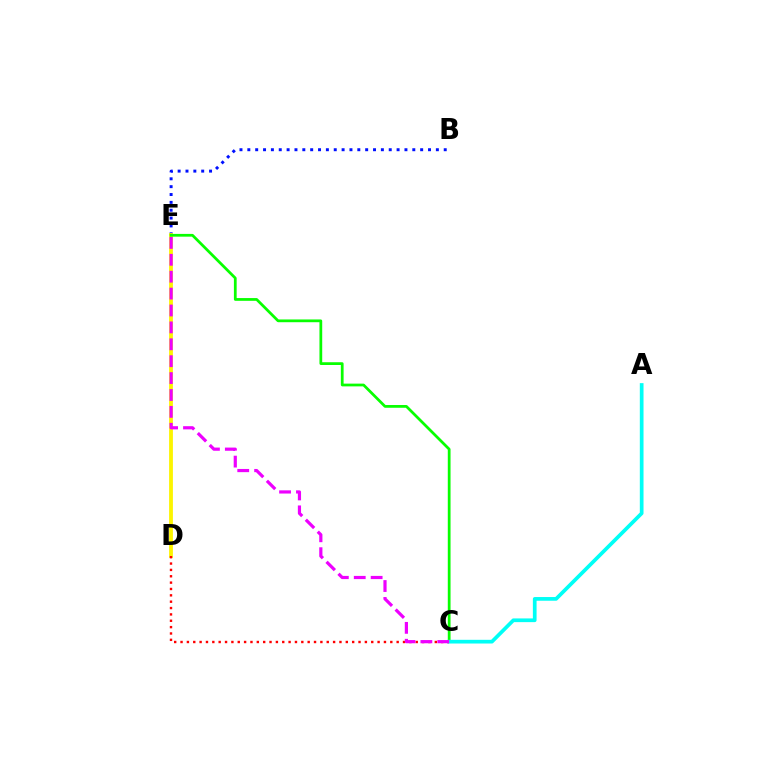{('B', 'E'): [{'color': '#0010ff', 'line_style': 'dotted', 'thickness': 2.13}], ('D', 'E'): [{'color': '#fcf500', 'line_style': 'solid', 'thickness': 2.74}], ('C', 'E'): [{'color': '#08ff00', 'line_style': 'solid', 'thickness': 1.98}, {'color': '#ee00ff', 'line_style': 'dashed', 'thickness': 2.3}], ('A', 'C'): [{'color': '#00fff6', 'line_style': 'solid', 'thickness': 2.67}], ('C', 'D'): [{'color': '#ff0000', 'line_style': 'dotted', 'thickness': 1.73}]}